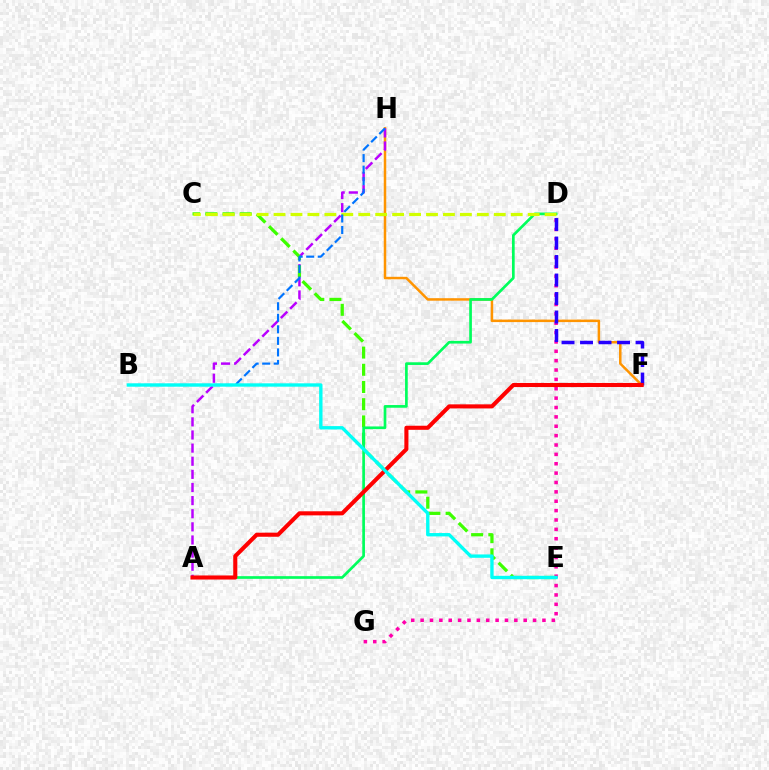{('F', 'H'): [{'color': '#ff9400', 'line_style': 'solid', 'thickness': 1.8}], ('A', 'H'): [{'color': '#b900ff', 'line_style': 'dashed', 'thickness': 1.78}], ('D', 'G'): [{'color': '#ff00ac', 'line_style': 'dotted', 'thickness': 2.55}], ('C', 'E'): [{'color': '#3dff00', 'line_style': 'dashed', 'thickness': 2.34}], ('A', 'D'): [{'color': '#00ff5c', 'line_style': 'solid', 'thickness': 1.93}], ('D', 'F'): [{'color': '#2500ff', 'line_style': 'dashed', 'thickness': 2.51}], ('A', 'F'): [{'color': '#ff0000', 'line_style': 'solid', 'thickness': 2.94}], ('C', 'D'): [{'color': '#d1ff00', 'line_style': 'dashed', 'thickness': 2.3}], ('B', 'H'): [{'color': '#0074ff', 'line_style': 'dashed', 'thickness': 1.57}], ('B', 'E'): [{'color': '#00fff6', 'line_style': 'solid', 'thickness': 2.42}]}